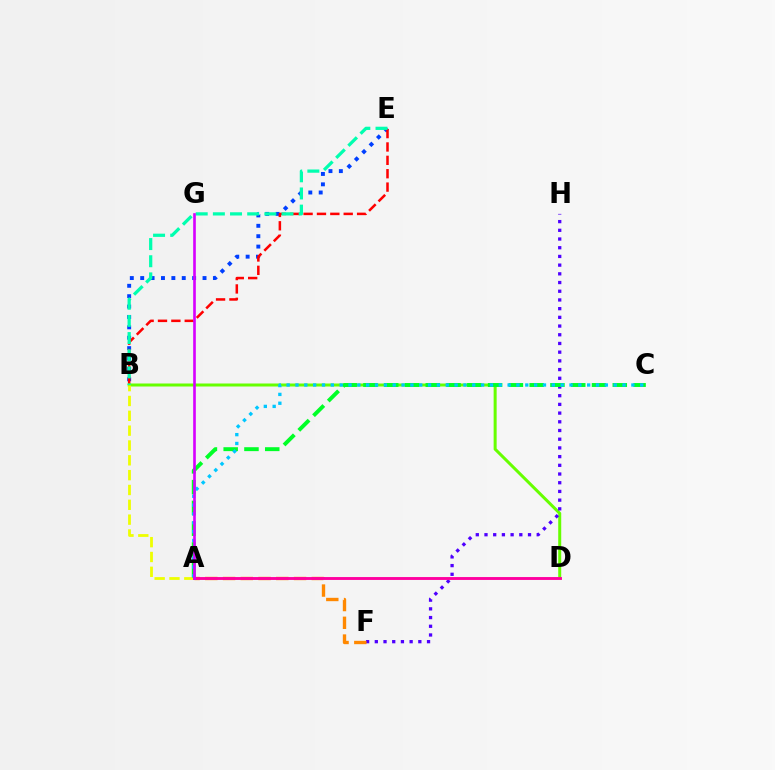{('B', 'E'): [{'color': '#003fff', 'line_style': 'dotted', 'thickness': 2.82}, {'color': '#ff0000', 'line_style': 'dashed', 'thickness': 1.82}, {'color': '#00ffaf', 'line_style': 'dashed', 'thickness': 2.33}], ('B', 'D'): [{'color': '#66ff00', 'line_style': 'solid', 'thickness': 2.17}], ('A', 'B'): [{'color': '#eeff00', 'line_style': 'dashed', 'thickness': 2.02}], ('F', 'H'): [{'color': '#4f00ff', 'line_style': 'dotted', 'thickness': 2.36}], ('A', 'C'): [{'color': '#00ff27', 'line_style': 'dashed', 'thickness': 2.82}, {'color': '#00c7ff', 'line_style': 'dotted', 'thickness': 2.4}], ('A', 'F'): [{'color': '#ff8800', 'line_style': 'dashed', 'thickness': 2.41}], ('A', 'D'): [{'color': '#ff00a0', 'line_style': 'solid', 'thickness': 2.08}], ('A', 'G'): [{'color': '#d600ff', 'line_style': 'solid', 'thickness': 1.9}]}